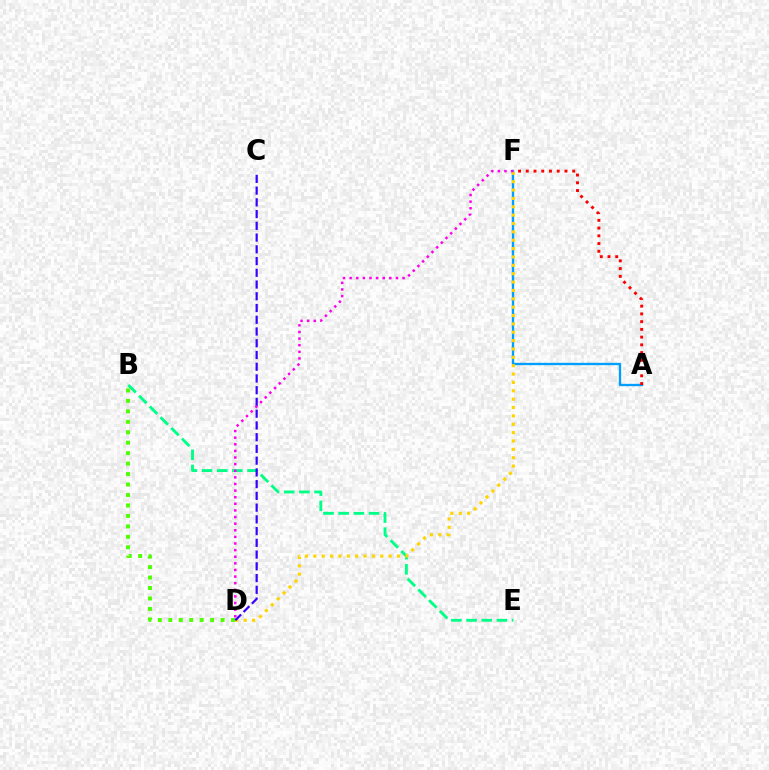{('B', 'D'): [{'color': '#4fff00', 'line_style': 'dotted', 'thickness': 2.84}], ('A', 'F'): [{'color': '#009eff', 'line_style': 'solid', 'thickness': 1.69}, {'color': '#ff0000', 'line_style': 'dotted', 'thickness': 2.1}], ('B', 'E'): [{'color': '#00ff86', 'line_style': 'dashed', 'thickness': 2.06}], ('D', 'F'): [{'color': '#ffd500', 'line_style': 'dotted', 'thickness': 2.27}, {'color': '#ff00ed', 'line_style': 'dotted', 'thickness': 1.8}], ('C', 'D'): [{'color': '#3700ff', 'line_style': 'dashed', 'thickness': 1.6}]}